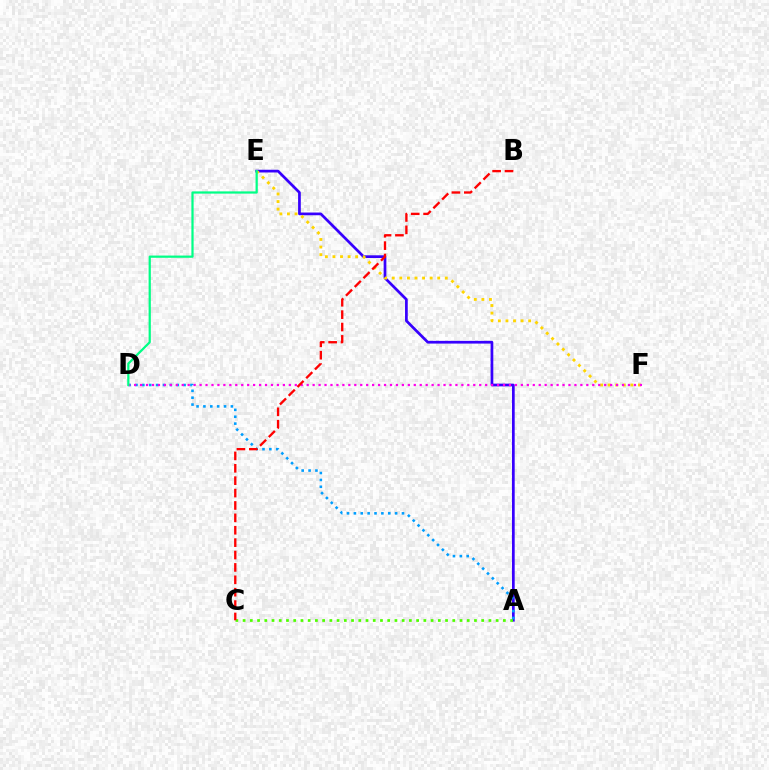{('A', 'E'): [{'color': '#3700ff', 'line_style': 'solid', 'thickness': 1.96}], ('A', 'C'): [{'color': '#4fff00', 'line_style': 'dotted', 'thickness': 1.96}], ('A', 'D'): [{'color': '#009eff', 'line_style': 'dotted', 'thickness': 1.87}], ('E', 'F'): [{'color': '#ffd500', 'line_style': 'dotted', 'thickness': 2.06}], ('D', 'F'): [{'color': '#ff00ed', 'line_style': 'dotted', 'thickness': 1.62}], ('B', 'C'): [{'color': '#ff0000', 'line_style': 'dashed', 'thickness': 1.68}], ('D', 'E'): [{'color': '#00ff86', 'line_style': 'solid', 'thickness': 1.61}]}